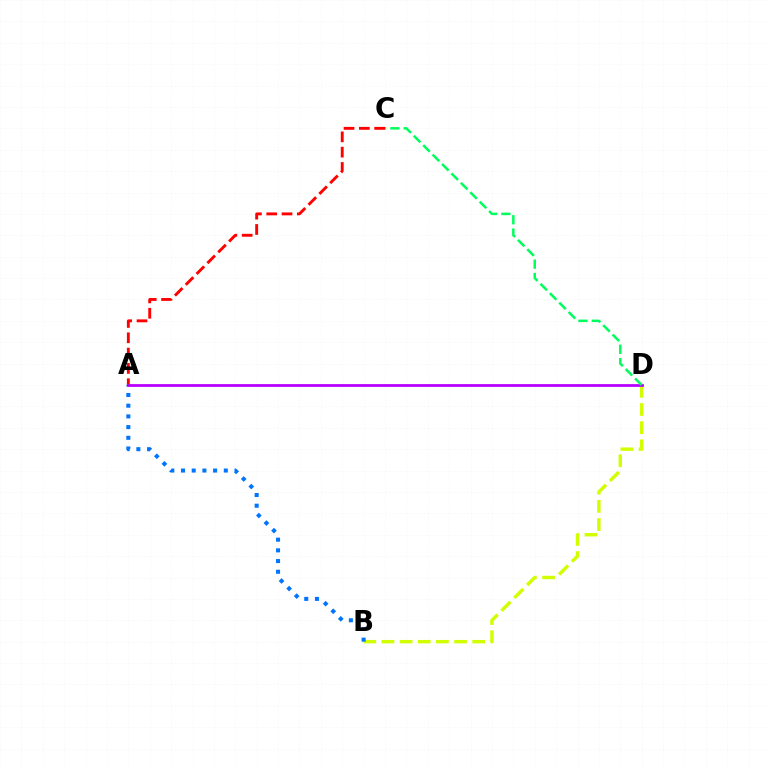{('A', 'C'): [{'color': '#ff0000', 'line_style': 'dashed', 'thickness': 2.08}], ('B', 'D'): [{'color': '#d1ff00', 'line_style': 'dashed', 'thickness': 2.47}], ('A', 'B'): [{'color': '#0074ff', 'line_style': 'dotted', 'thickness': 2.91}], ('A', 'D'): [{'color': '#b900ff', 'line_style': 'solid', 'thickness': 2.01}], ('C', 'D'): [{'color': '#00ff5c', 'line_style': 'dashed', 'thickness': 1.81}]}